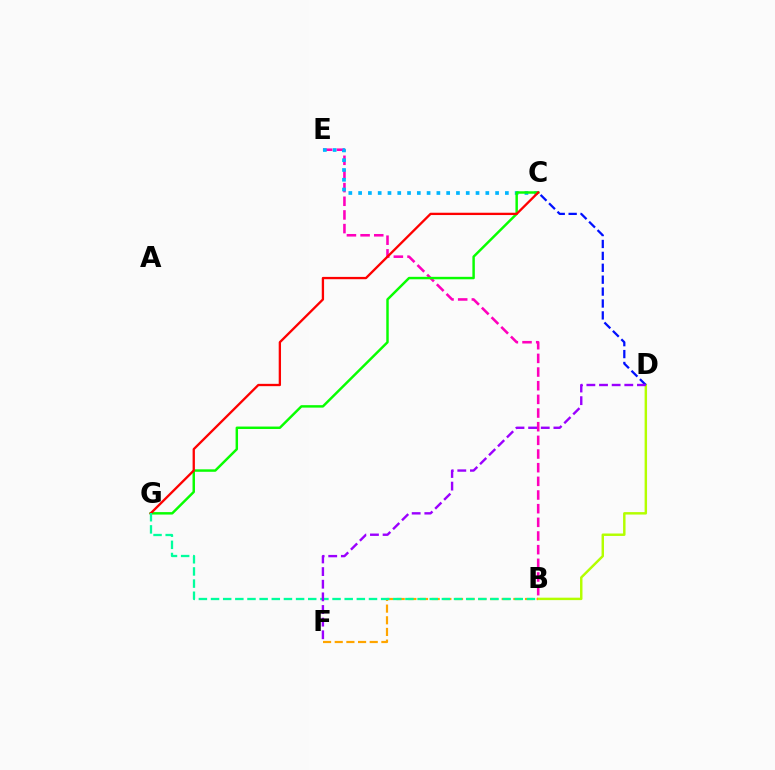{('B', 'D'): [{'color': '#b3ff00', 'line_style': 'solid', 'thickness': 1.76}], ('C', 'D'): [{'color': '#0010ff', 'line_style': 'dashed', 'thickness': 1.62}], ('B', 'E'): [{'color': '#ff00bd', 'line_style': 'dashed', 'thickness': 1.86}], ('C', 'E'): [{'color': '#00b5ff', 'line_style': 'dotted', 'thickness': 2.66}], ('C', 'G'): [{'color': '#08ff00', 'line_style': 'solid', 'thickness': 1.77}, {'color': '#ff0000', 'line_style': 'solid', 'thickness': 1.67}], ('B', 'F'): [{'color': '#ffa500', 'line_style': 'dashed', 'thickness': 1.58}], ('B', 'G'): [{'color': '#00ff9d', 'line_style': 'dashed', 'thickness': 1.65}], ('D', 'F'): [{'color': '#9b00ff', 'line_style': 'dashed', 'thickness': 1.72}]}